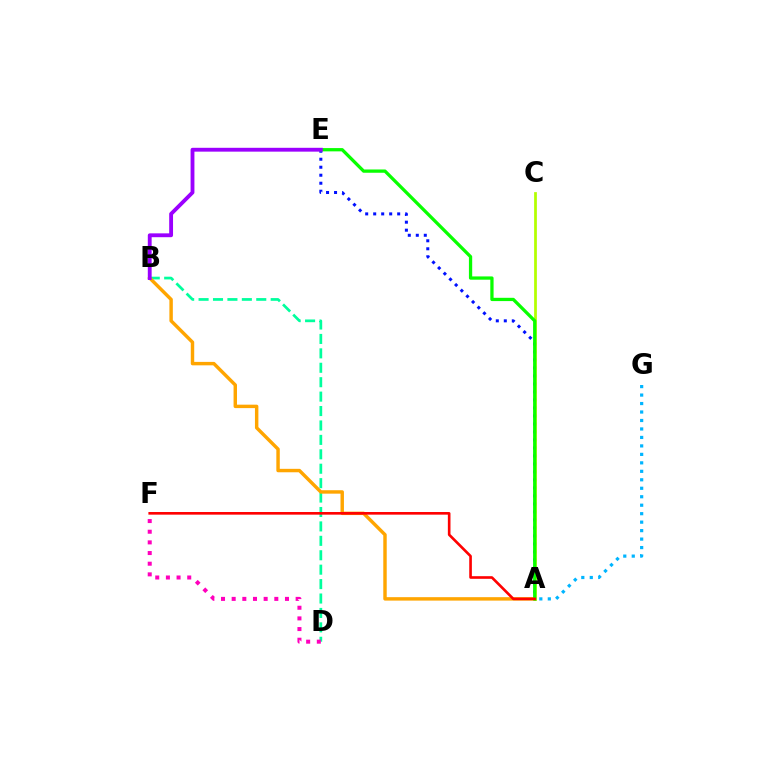{('B', 'D'): [{'color': '#00ff9d', 'line_style': 'dashed', 'thickness': 1.96}], ('A', 'E'): [{'color': '#0010ff', 'line_style': 'dotted', 'thickness': 2.17}, {'color': '#08ff00', 'line_style': 'solid', 'thickness': 2.36}], ('A', 'B'): [{'color': '#ffa500', 'line_style': 'solid', 'thickness': 2.48}], ('A', 'C'): [{'color': '#b3ff00', 'line_style': 'solid', 'thickness': 1.98}], ('A', 'F'): [{'color': '#ff0000', 'line_style': 'solid', 'thickness': 1.9}], ('B', 'E'): [{'color': '#9b00ff', 'line_style': 'solid', 'thickness': 2.77}], ('A', 'G'): [{'color': '#00b5ff', 'line_style': 'dotted', 'thickness': 2.3}], ('D', 'F'): [{'color': '#ff00bd', 'line_style': 'dotted', 'thickness': 2.9}]}